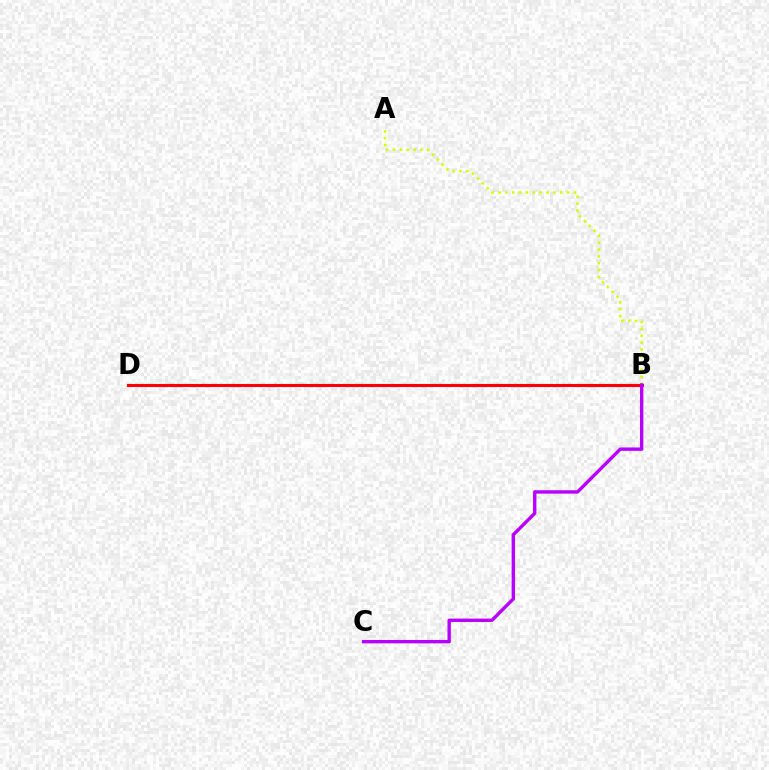{('A', 'B'): [{'color': '#d1ff00', 'line_style': 'dotted', 'thickness': 1.86}], ('B', 'D'): [{'color': '#0074ff', 'line_style': 'solid', 'thickness': 2.19}, {'color': '#00ff5c', 'line_style': 'solid', 'thickness': 1.53}, {'color': '#ff0000', 'line_style': 'solid', 'thickness': 2.19}], ('B', 'C'): [{'color': '#b900ff', 'line_style': 'solid', 'thickness': 2.44}]}